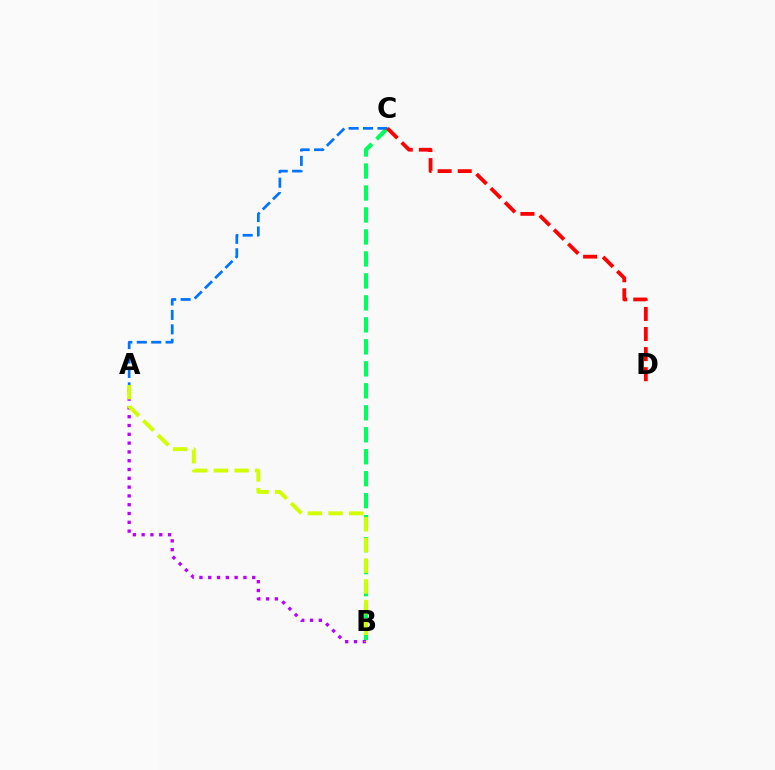{('B', 'C'): [{'color': '#00ff5c', 'line_style': 'dashed', 'thickness': 2.99}], ('A', 'B'): [{'color': '#b900ff', 'line_style': 'dotted', 'thickness': 2.39}, {'color': '#d1ff00', 'line_style': 'dashed', 'thickness': 2.81}], ('A', 'C'): [{'color': '#0074ff', 'line_style': 'dashed', 'thickness': 1.96}], ('C', 'D'): [{'color': '#ff0000', 'line_style': 'dashed', 'thickness': 2.73}]}